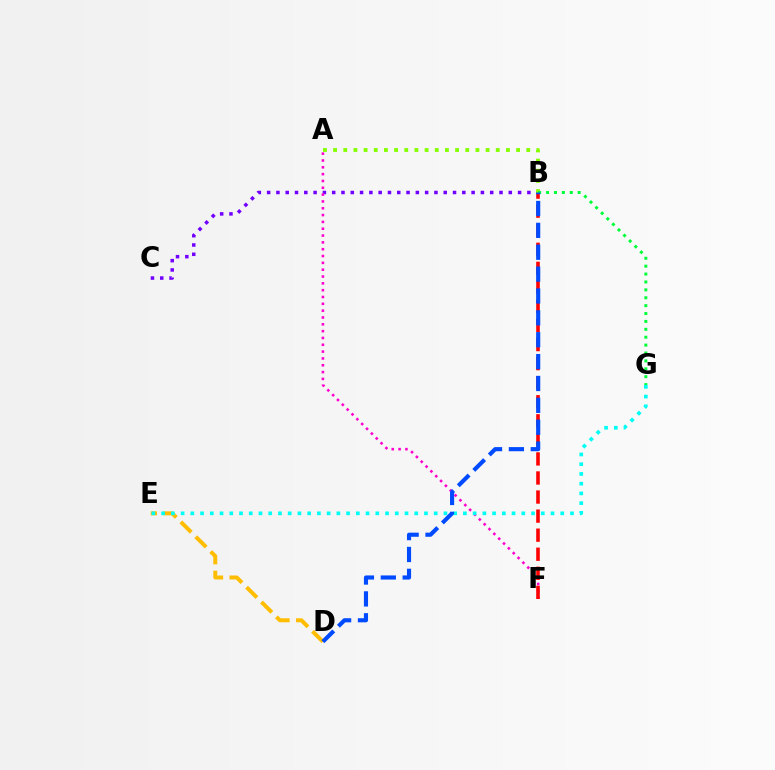{('B', 'C'): [{'color': '#7200ff', 'line_style': 'dotted', 'thickness': 2.53}], ('A', 'B'): [{'color': '#84ff00', 'line_style': 'dotted', 'thickness': 2.76}], ('A', 'F'): [{'color': '#ff00cf', 'line_style': 'dotted', 'thickness': 1.85}], ('D', 'E'): [{'color': '#ffbd00', 'line_style': 'dashed', 'thickness': 2.86}], ('B', 'F'): [{'color': '#ff0000', 'line_style': 'dashed', 'thickness': 2.59}], ('B', 'G'): [{'color': '#00ff39', 'line_style': 'dotted', 'thickness': 2.14}], ('E', 'G'): [{'color': '#00fff6', 'line_style': 'dotted', 'thickness': 2.64}], ('B', 'D'): [{'color': '#004bff', 'line_style': 'dashed', 'thickness': 2.97}]}